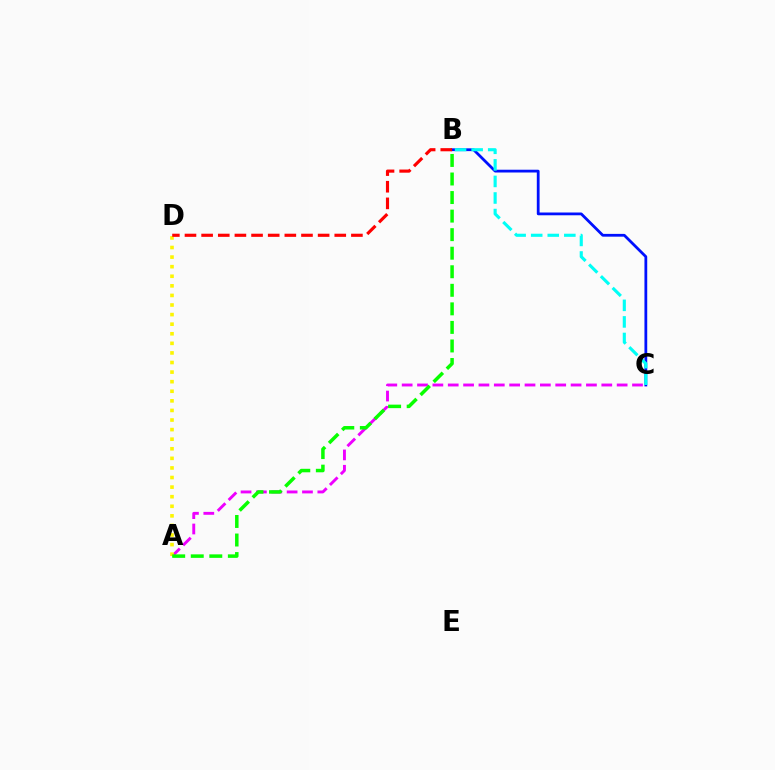{('B', 'C'): [{'color': '#0010ff', 'line_style': 'solid', 'thickness': 2.0}, {'color': '#00fff6', 'line_style': 'dashed', 'thickness': 2.25}], ('A', 'C'): [{'color': '#ee00ff', 'line_style': 'dashed', 'thickness': 2.09}], ('A', 'D'): [{'color': '#fcf500', 'line_style': 'dotted', 'thickness': 2.6}], ('A', 'B'): [{'color': '#08ff00', 'line_style': 'dashed', 'thickness': 2.52}], ('B', 'D'): [{'color': '#ff0000', 'line_style': 'dashed', 'thickness': 2.26}]}